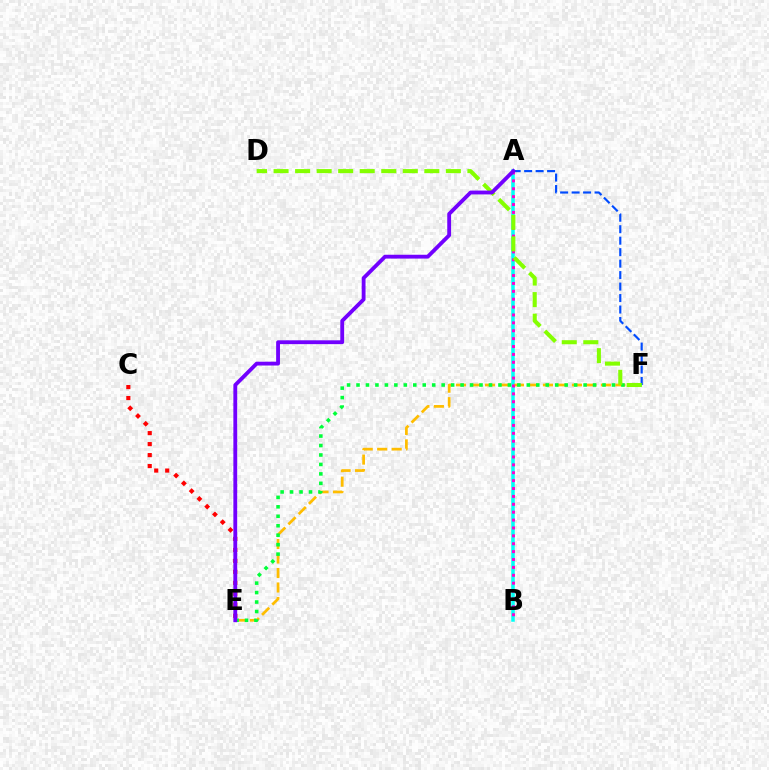{('A', 'B'): [{'color': '#00fff6', 'line_style': 'solid', 'thickness': 2.53}, {'color': '#ff00cf', 'line_style': 'dotted', 'thickness': 2.14}], ('A', 'F'): [{'color': '#004bff', 'line_style': 'dashed', 'thickness': 1.56}], ('C', 'E'): [{'color': '#ff0000', 'line_style': 'dotted', 'thickness': 2.98}], ('E', 'F'): [{'color': '#ffbd00', 'line_style': 'dashed', 'thickness': 1.97}, {'color': '#00ff39', 'line_style': 'dotted', 'thickness': 2.57}], ('D', 'F'): [{'color': '#84ff00', 'line_style': 'dashed', 'thickness': 2.93}], ('A', 'E'): [{'color': '#7200ff', 'line_style': 'solid', 'thickness': 2.76}]}